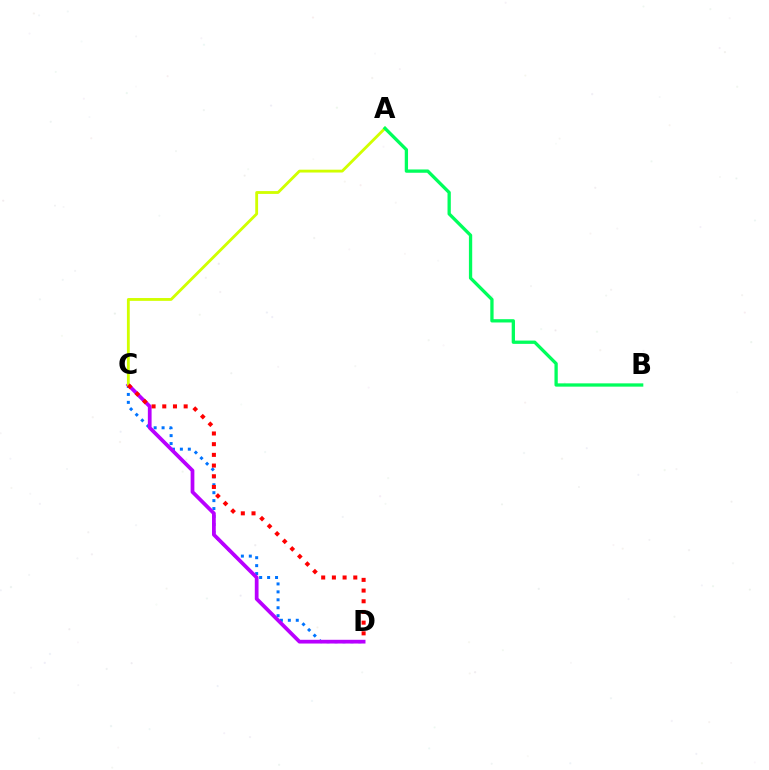{('C', 'D'): [{'color': '#0074ff', 'line_style': 'dotted', 'thickness': 2.16}, {'color': '#b900ff', 'line_style': 'solid', 'thickness': 2.69}, {'color': '#ff0000', 'line_style': 'dotted', 'thickness': 2.91}], ('A', 'C'): [{'color': '#d1ff00', 'line_style': 'solid', 'thickness': 2.04}], ('A', 'B'): [{'color': '#00ff5c', 'line_style': 'solid', 'thickness': 2.37}]}